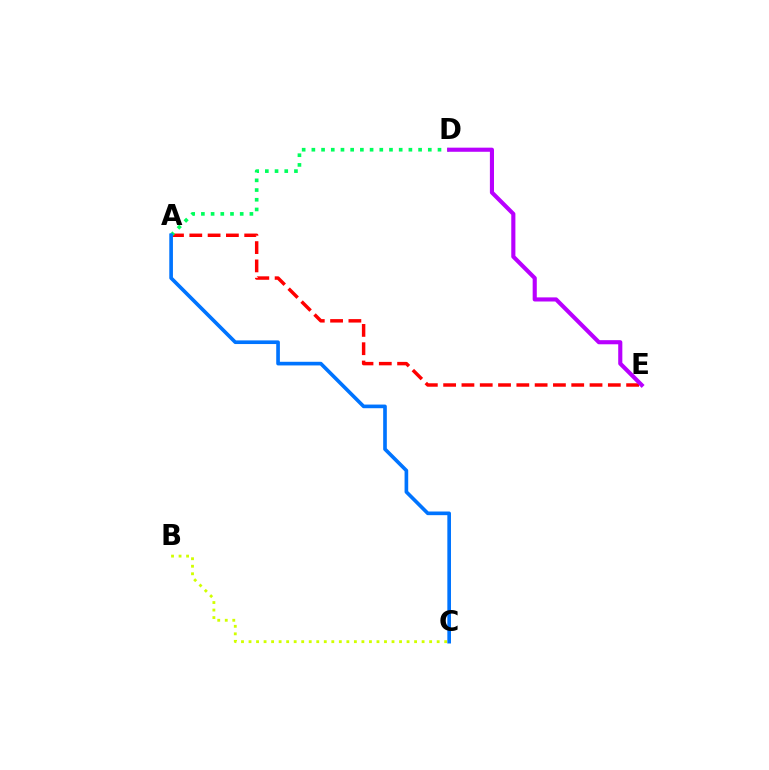{('A', 'E'): [{'color': '#ff0000', 'line_style': 'dashed', 'thickness': 2.49}], ('A', 'D'): [{'color': '#00ff5c', 'line_style': 'dotted', 'thickness': 2.64}], ('B', 'C'): [{'color': '#d1ff00', 'line_style': 'dotted', 'thickness': 2.04}], ('A', 'C'): [{'color': '#0074ff', 'line_style': 'solid', 'thickness': 2.63}], ('D', 'E'): [{'color': '#b900ff', 'line_style': 'solid', 'thickness': 2.96}]}